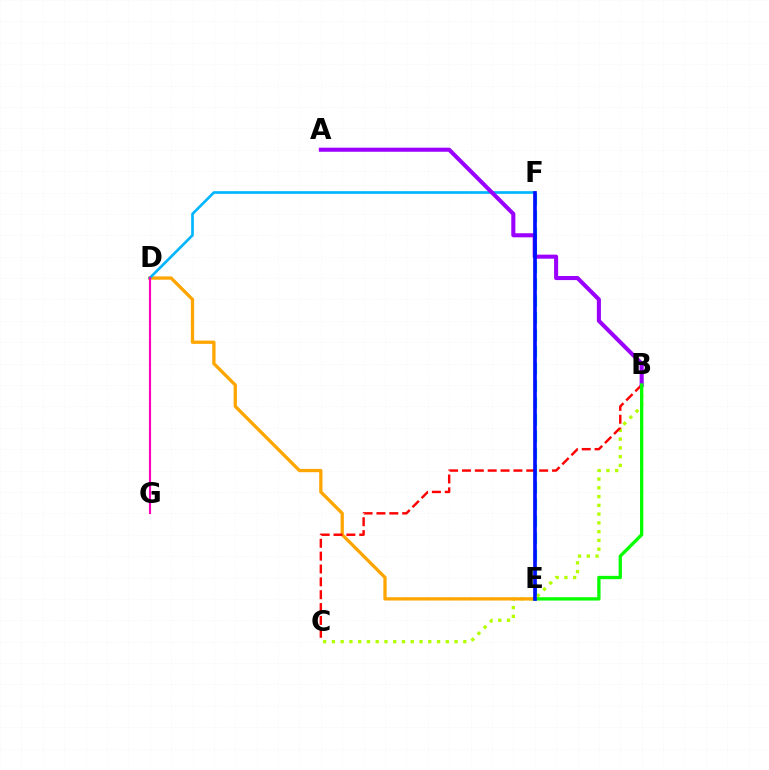{('E', 'F'): [{'color': '#00ff9d', 'line_style': 'dashed', 'thickness': 2.3}, {'color': '#0010ff', 'line_style': 'solid', 'thickness': 2.64}], ('B', 'C'): [{'color': '#b3ff00', 'line_style': 'dotted', 'thickness': 2.38}, {'color': '#ff0000', 'line_style': 'dashed', 'thickness': 1.75}], ('D', 'E'): [{'color': '#ffa500', 'line_style': 'solid', 'thickness': 2.37}], ('D', 'F'): [{'color': '#00b5ff', 'line_style': 'solid', 'thickness': 1.92}], ('A', 'B'): [{'color': '#9b00ff', 'line_style': 'solid', 'thickness': 2.93}], ('B', 'E'): [{'color': '#08ff00', 'line_style': 'solid', 'thickness': 2.39}], ('D', 'G'): [{'color': '#ff00bd', 'line_style': 'solid', 'thickness': 1.54}]}